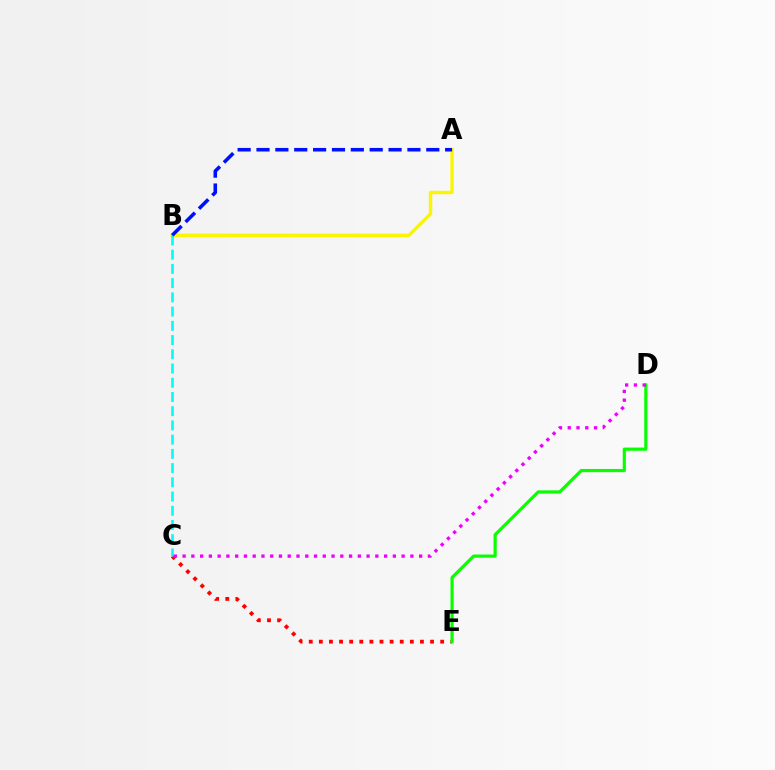{('C', 'E'): [{'color': '#ff0000', 'line_style': 'dotted', 'thickness': 2.75}], ('A', 'B'): [{'color': '#fcf500', 'line_style': 'solid', 'thickness': 2.45}, {'color': '#0010ff', 'line_style': 'dashed', 'thickness': 2.56}], ('D', 'E'): [{'color': '#08ff00', 'line_style': 'solid', 'thickness': 2.29}], ('B', 'C'): [{'color': '#00fff6', 'line_style': 'dashed', 'thickness': 1.93}], ('C', 'D'): [{'color': '#ee00ff', 'line_style': 'dotted', 'thickness': 2.38}]}